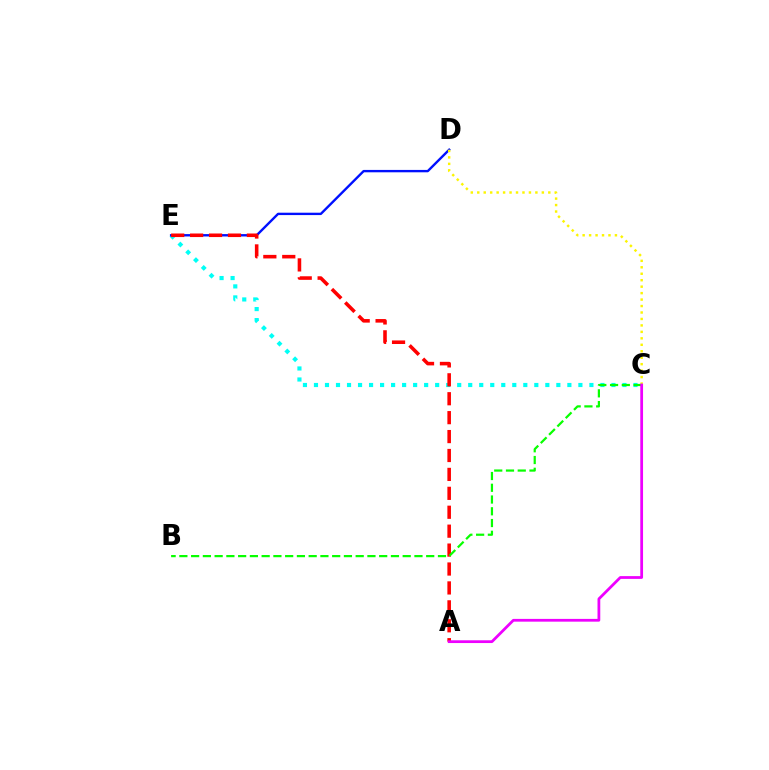{('C', 'E'): [{'color': '#00fff6', 'line_style': 'dotted', 'thickness': 2.99}], ('D', 'E'): [{'color': '#0010ff', 'line_style': 'solid', 'thickness': 1.71}], ('C', 'D'): [{'color': '#fcf500', 'line_style': 'dotted', 'thickness': 1.75}], ('A', 'E'): [{'color': '#ff0000', 'line_style': 'dashed', 'thickness': 2.57}], ('B', 'C'): [{'color': '#08ff00', 'line_style': 'dashed', 'thickness': 1.6}], ('A', 'C'): [{'color': '#ee00ff', 'line_style': 'solid', 'thickness': 1.99}]}